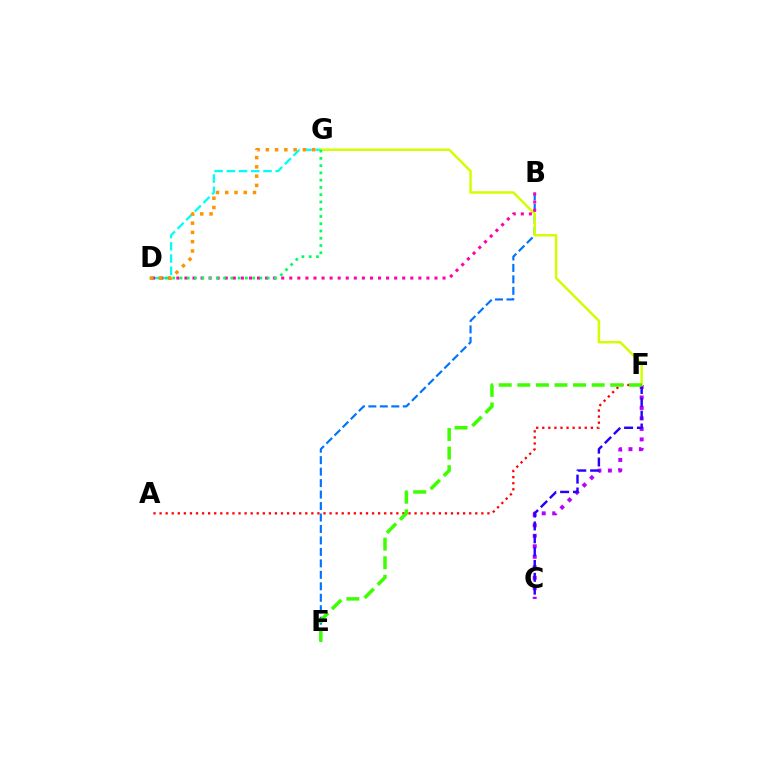{('D', 'G'): [{'color': '#00fff6', 'line_style': 'dashed', 'thickness': 1.66}, {'color': '#00ff5c', 'line_style': 'dotted', 'thickness': 1.97}, {'color': '#ff9400', 'line_style': 'dotted', 'thickness': 2.52}], ('C', 'F'): [{'color': '#b900ff', 'line_style': 'dotted', 'thickness': 2.85}, {'color': '#2500ff', 'line_style': 'dashed', 'thickness': 1.74}], ('B', 'E'): [{'color': '#0074ff', 'line_style': 'dashed', 'thickness': 1.56}], ('F', 'G'): [{'color': '#d1ff00', 'line_style': 'solid', 'thickness': 1.79}], ('A', 'F'): [{'color': '#ff0000', 'line_style': 'dotted', 'thickness': 1.65}], ('B', 'D'): [{'color': '#ff00ac', 'line_style': 'dotted', 'thickness': 2.19}], ('E', 'F'): [{'color': '#3dff00', 'line_style': 'dashed', 'thickness': 2.53}]}